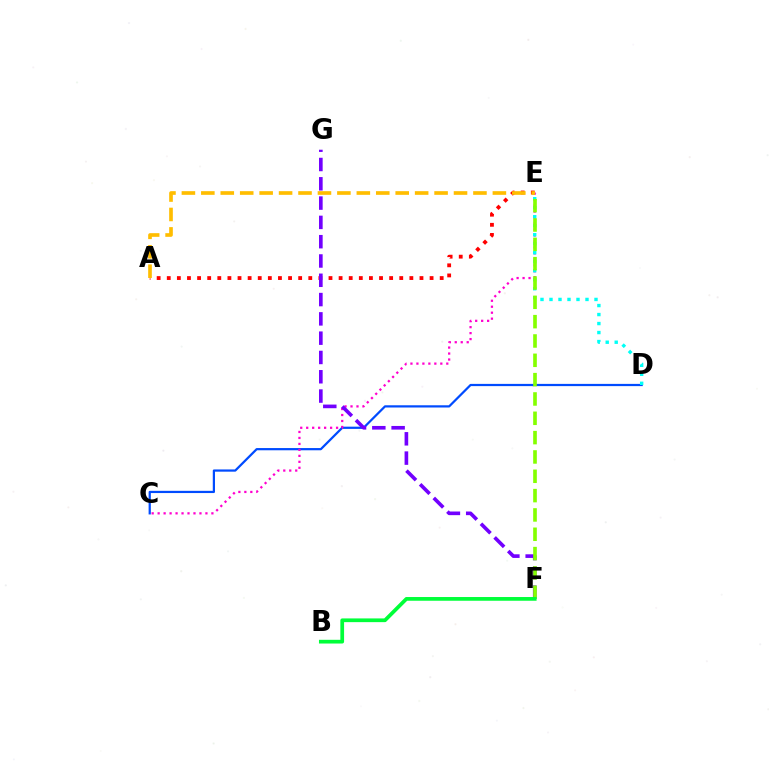{('C', 'D'): [{'color': '#004bff', 'line_style': 'solid', 'thickness': 1.6}], ('C', 'E'): [{'color': '#ff00cf', 'line_style': 'dotted', 'thickness': 1.62}], ('A', 'E'): [{'color': '#ff0000', 'line_style': 'dotted', 'thickness': 2.75}, {'color': '#ffbd00', 'line_style': 'dashed', 'thickness': 2.64}], ('F', 'G'): [{'color': '#7200ff', 'line_style': 'dashed', 'thickness': 2.62}], ('D', 'E'): [{'color': '#00fff6', 'line_style': 'dotted', 'thickness': 2.45}], ('E', 'F'): [{'color': '#84ff00', 'line_style': 'dashed', 'thickness': 2.63}], ('B', 'F'): [{'color': '#00ff39', 'line_style': 'solid', 'thickness': 2.68}]}